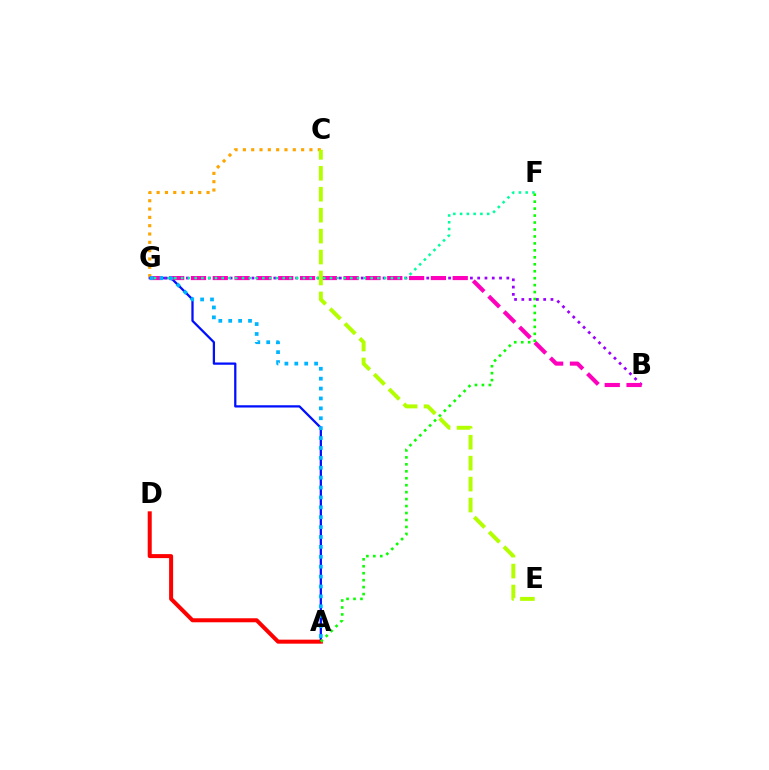{('A', 'G'): [{'color': '#0010ff', 'line_style': 'solid', 'thickness': 1.63}, {'color': '#00b5ff', 'line_style': 'dotted', 'thickness': 2.69}], ('B', 'G'): [{'color': '#9b00ff', 'line_style': 'dotted', 'thickness': 1.98}, {'color': '#ff00bd', 'line_style': 'dashed', 'thickness': 2.96}], ('C', 'G'): [{'color': '#ffa500', 'line_style': 'dotted', 'thickness': 2.26}], ('A', 'D'): [{'color': '#ff0000', 'line_style': 'solid', 'thickness': 2.89}], ('F', 'G'): [{'color': '#00ff9d', 'line_style': 'dotted', 'thickness': 1.84}], ('A', 'F'): [{'color': '#08ff00', 'line_style': 'dotted', 'thickness': 1.89}], ('C', 'E'): [{'color': '#b3ff00', 'line_style': 'dashed', 'thickness': 2.84}]}